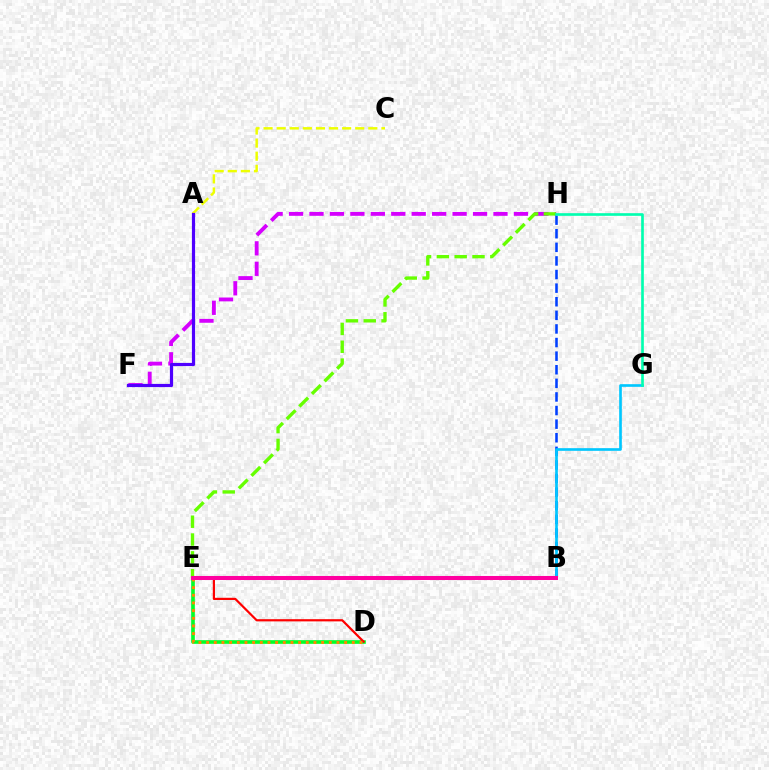{('D', 'E'): [{'color': '#00ff27', 'line_style': 'solid', 'thickness': 2.62}, {'color': '#ff0000', 'line_style': 'solid', 'thickness': 1.58}, {'color': '#ff8800', 'line_style': 'dotted', 'thickness': 2.08}], ('A', 'C'): [{'color': '#eeff00', 'line_style': 'dashed', 'thickness': 1.78}], ('F', 'H'): [{'color': '#d600ff', 'line_style': 'dashed', 'thickness': 2.78}], ('A', 'F'): [{'color': '#4f00ff', 'line_style': 'solid', 'thickness': 2.29}], ('E', 'H'): [{'color': '#66ff00', 'line_style': 'dashed', 'thickness': 2.42}], ('B', 'H'): [{'color': '#003fff', 'line_style': 'dashed', 'thickness': 1.85}], ('B', 'G'): [{'color': '#00c7ff', 'line_style': 'solid', 'thickness': 1.91}], ('G', 'H'): [{'color': '#00ffaf', 'line_style': 'solid', 'thickness': 1.91}], ('B', 'E'): [{'color': '#ff00a0', 'line_style': 'solid', 'thickness': 2.91}]}